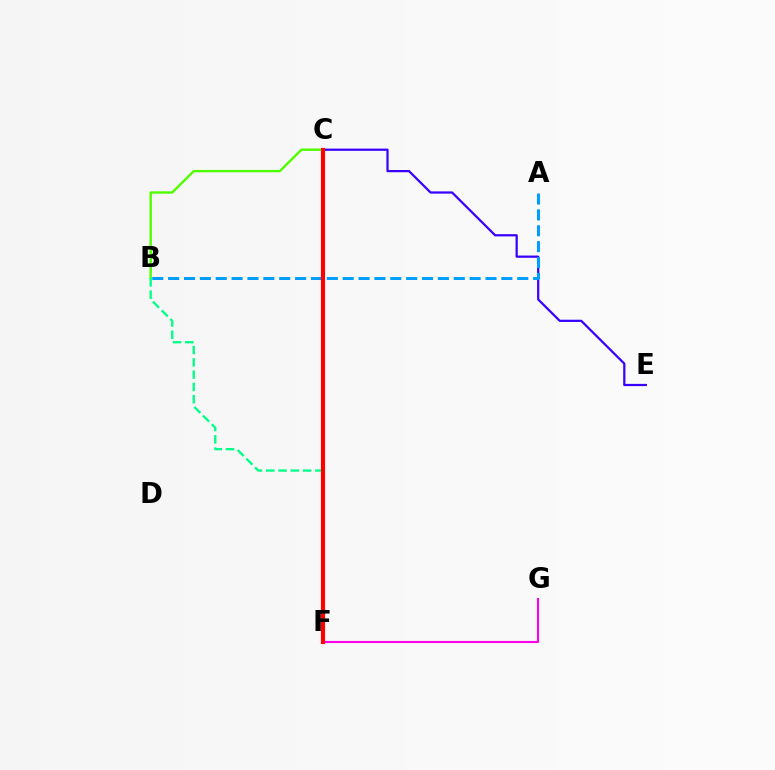{('F', 'G'): [{'color': '#ff00ed', 'line_style': 'solid', 'thickness': 1.52}], ('C', 'E'): [{'color': '#3700ff', 'line_style': 'solid', 'thickness': 1.61}], ('A', 'B'): [{'color': '#009eff', 'line_style': 'dashed', 'thickness': 2.16}], ('B', 'C'): [{'color': '#4fff00', 'line_style': 'solid', 'thickness': 1.72}], ('C', 'F'): [{'color': '#ffd500', 'line_style': 'dashed', 'thickness': 1.62}, {'color': '#ff0000', 'line_style': 'solid', 'thickness': 2.98}], ('B', 'F'): [{'color': '#00ff86', 'line_style': 'dashed', 'thickness': 1.67}]}